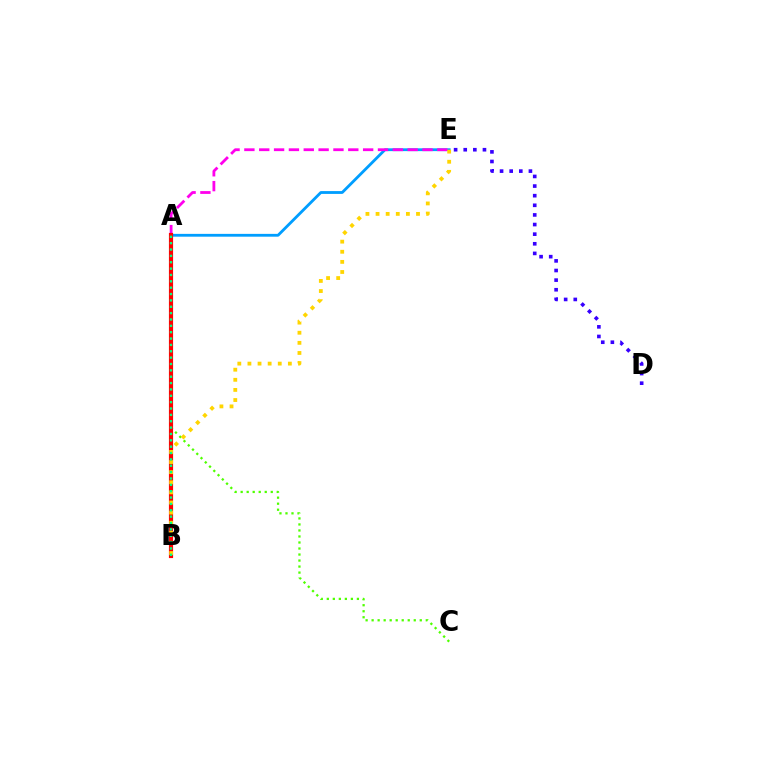{('A', 'E'): [{'color': '#009eff', 'line_style': 'solid', 'thickness': 2.03}, {'color': '#ff00ed', 'line_style': 'dashed', 'thickness': 2.02}], ('A', 'C'): [{'color': '#4fff00', 'line_style': 'dotted', 'thickness': 1.64}], ('D', 'E'): [{'color': '#3700ff', 'line_style': 'dotted', 'thickness': 2.61}], ('A', 'B'): [{'color': '#ff0000', 'line_style': 'solid', 'thickness': 3.0}, {'color': '#00ff86', 'line_style': 'dotted', 'thickness': 1.73}], ('B', 'E'): [{'color': '#ffd500', 'line_style': 'dotted', 'thickness': 2.75}]}